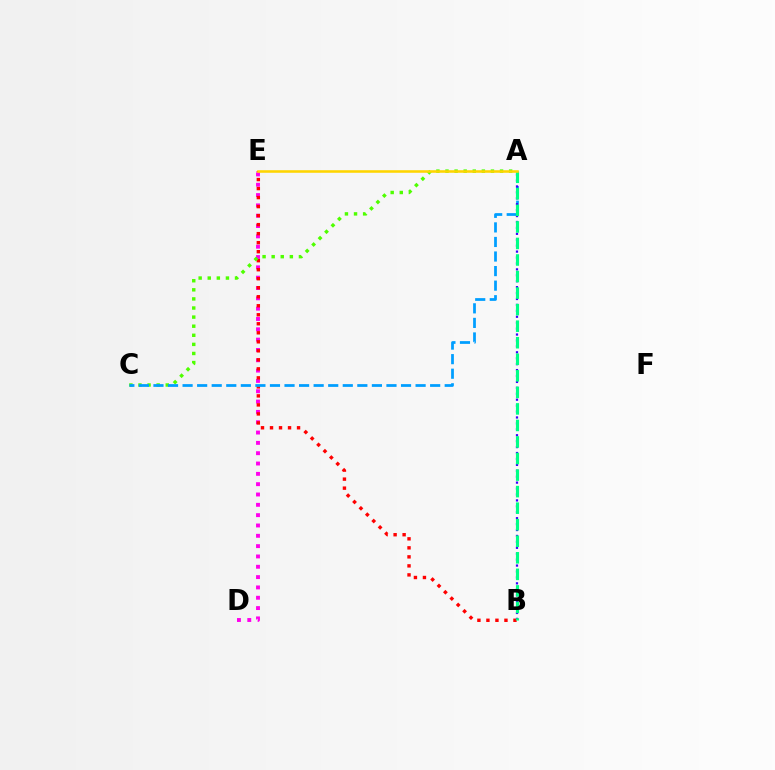{('D', 'E'): [{'color': '#ff00ed', 'line_style': 'dotted', 'thickness': 2.81}], ('B', 'E'): [{'color': '#ff0000', 'line_style': 'dotted', 'thickness': 2.45}], ('A', 'C'): [{'color': '#4fff00', 'line_style': 'dotted', 'thickness': 2.47}, {'color': '#009eff', 'line_style': 'dashed', 'thickness': 1.98}], ('A', 'B'): [{'color': '#3700ff', 'line_style': 'dotted', 'thickness': 1.61}, {'color': '#00ff86', 'line_style': 'dashed', 'thickness': 2.25}], ('A', 'E'): [{'color': '#ffd500', 'line_style': 'solid', 'thickness': 1.84}]}